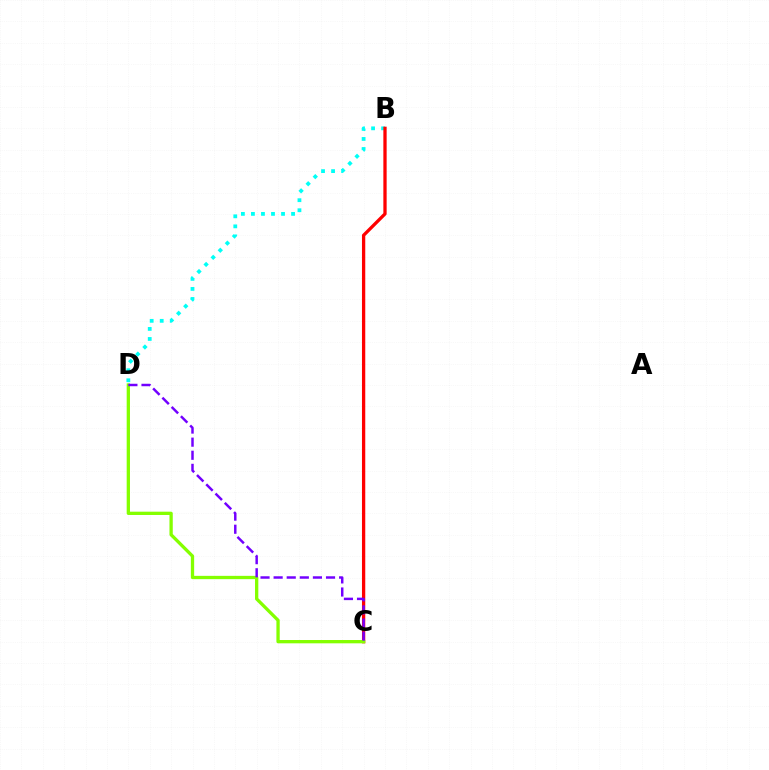{('B', 'D'): [{'color': '#00fff6', 'line_style': 'dotted', 'thickness': 2.73}], ('B', 'C'): [{'color': '#ff0000', 'line_style': 'solid', 'thickness': 2.37}], ('C', 'D'): [{'color': '#84ff00', 'line_style': 'solid', 'thickness': 2.38}, {'color': '#7200ff', 'line_style': 'dashed', 'thickness': 1.78}]}